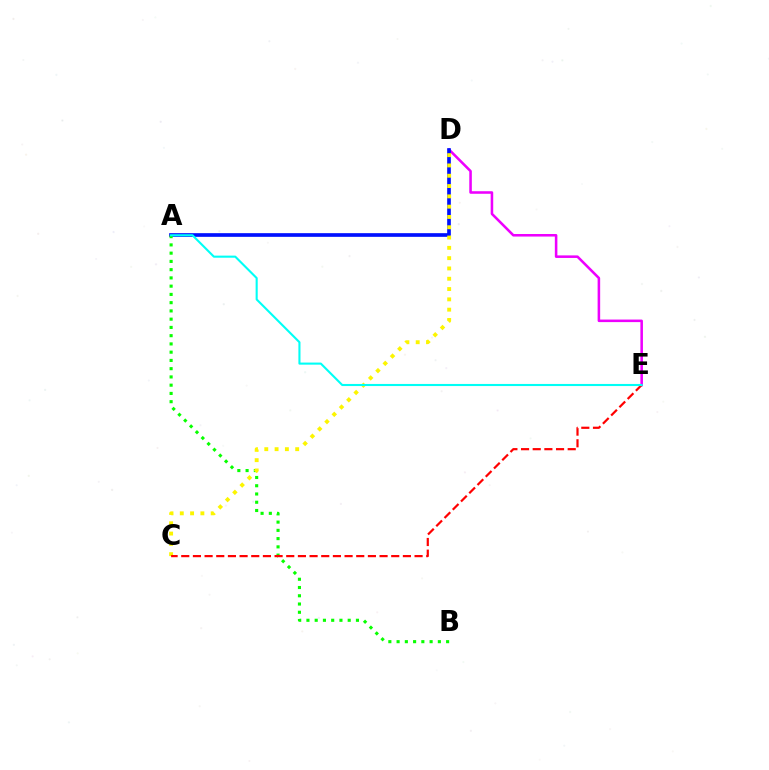{('D', 'E'): [{'color': '#ee00ff', 'line_style': 'solid', 'thickness': 1.84}], ('A', 'D'): [{'color': '#0010ff', 'line_style': 'solid', 'thickness': 2.64}], ('A', 'B'): [{'color': '#08ff00', 'line_style': 'dotted', 'thickness': 2.24}], ('C', 'D'): [{'color': '#fcf500', 'line_style': 'dotted', 'thickness': 2.8}], ('C', 'E'): [{'color': '#ff0000', 'line_style': 'dashed', 'thickness': 1.58}], ('A', 'E'): [{'color': '#00fff6', 'line_style': 'solid', 'thickness': 1.51}]}